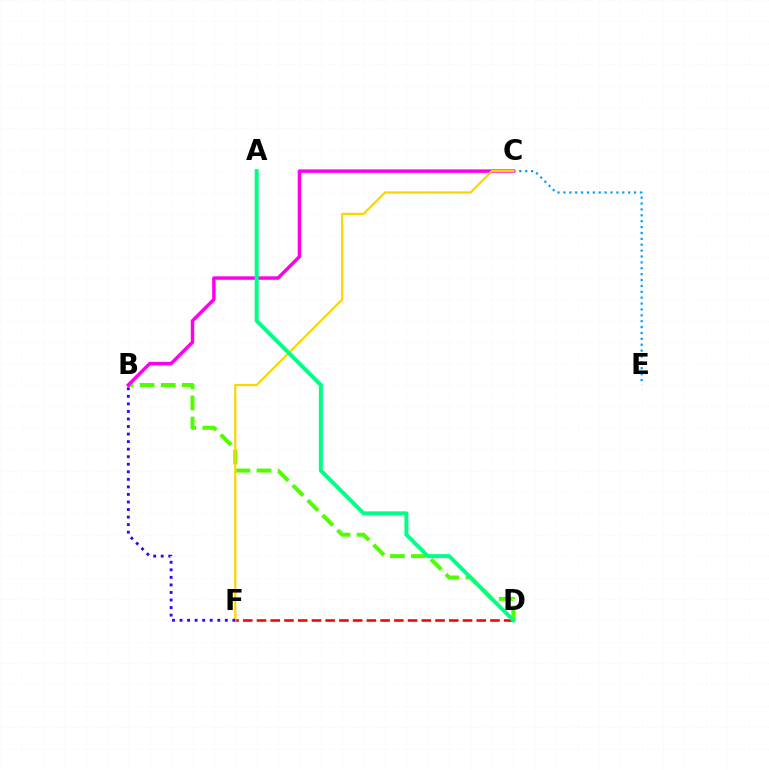{('B', 'D'): [{'color': '#4fff00', 'line_style': 'dashed', 'thickness': 2.87}], ('C', 'E'): [{'color': '#009eff', 'line_style': 'dotted', 'thickness': 1.6}], ('B', 'C'): [{'color': '#ff00ed', 'line_style': 'solid', 'thickness': 2.5}], ('D', 'F'): [{'color': '#ff0000', 'line_style': 'dashed', 'thickness': 1.87}], ('C', 'F'): [{'color': '#ffd500', 'line_style': 'solid', 'thickness': 1.62}], ('A', 'D'): [{'color': '#00ff86', 'line_style': 'solid', 'thickness': 2.85}], ('B', 'F'): [{'color': '#3700ff', 'line_style': 'dotted', 'thickness': 2.05}]}